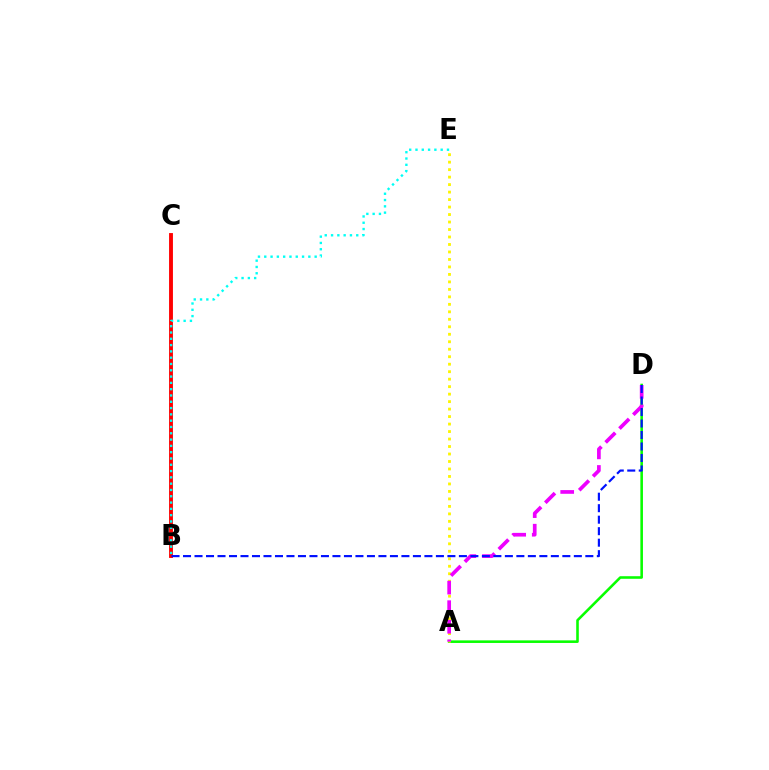{('A', 'D'): [{'color': '#08ff00', 'line_style': 'solid', 'thickness': 1.86}, {'color': '#ee00ff', 'line_style': 'dashed', 'thickness': 2.66}], ('A', 'E'): [{'color': '#fcf500', 'line_style': 'dotted', 'thickness': 2.03}], ('B', 'C'): [{'color': '#ff0000', 'line_style': 'solid', 'thickness': 2.79}], ('B', 'E'): [{'color': '#00fff6', 'line_style': 'dotted', 'thickness': 1.71}], ('B', 'D'): [{'color': '#0010ff', 'line_style': 'dashed', 'thickness': 1.56}]}